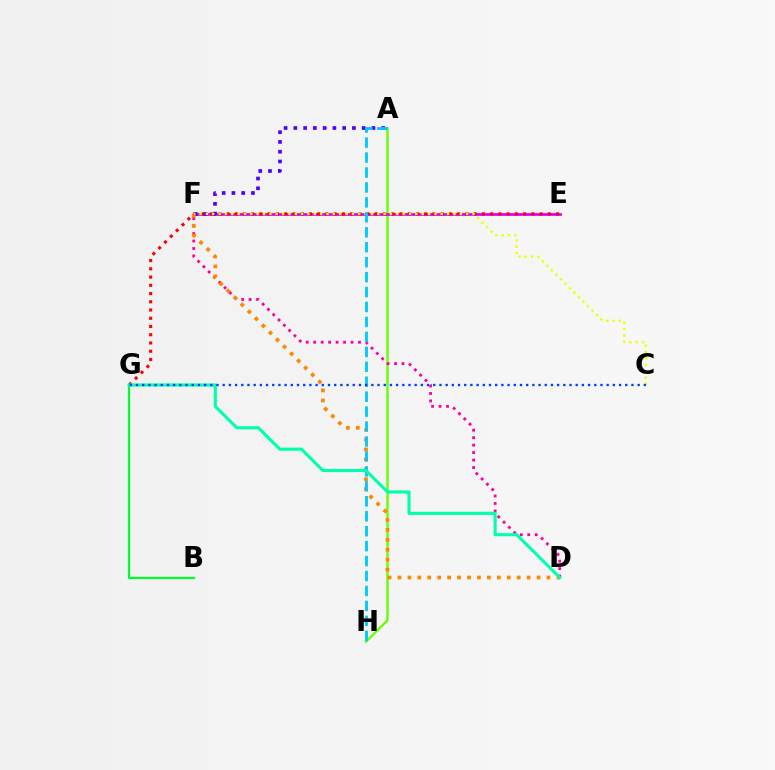{('A', 'H'): [{'color': '#66ff00', 'line_style': 'solid', 'thickness': 1.7}, {'color': '#00c7ff', 'line_style': 'dashed', 'thickness': 2.03}], ('E', 'F'): [{'color': '#d600ff', 'line_style': 'solid', 'thickness': 1.95}], ('E', 'G'): [{'color': '#ff0000', 'line_style': 'dotted', 'thickness': 2.24}], ('A', 'F'): [{'color': '#4f00ff', 'line_style': 'dotted', 'thickness': 2.65}], ('C', 'F'): [{'color': '#eeff00', 'line_style': 'dotted', 'thickness': 1.72}], ('B', 'G'): [{'color': '#00ff27', 'line_style': 'solid', 'thickness': 1.59}], ('D', 'F'): [{'color': '#ff00a0', 'line_style': 'dotted', 'thickness': 2.03}, {'color': '#ff8800', 'line_style': 'dotted', 'thickness': 2.7}], ('D', 'G'): [{'color': '#00ffaf', 'line_style': 'solid', 'thickness': 2.24}], ('C', 'G'): [{'color': '#003fff', 'line_style': 'dotted', 'thickness': 1.68}]}